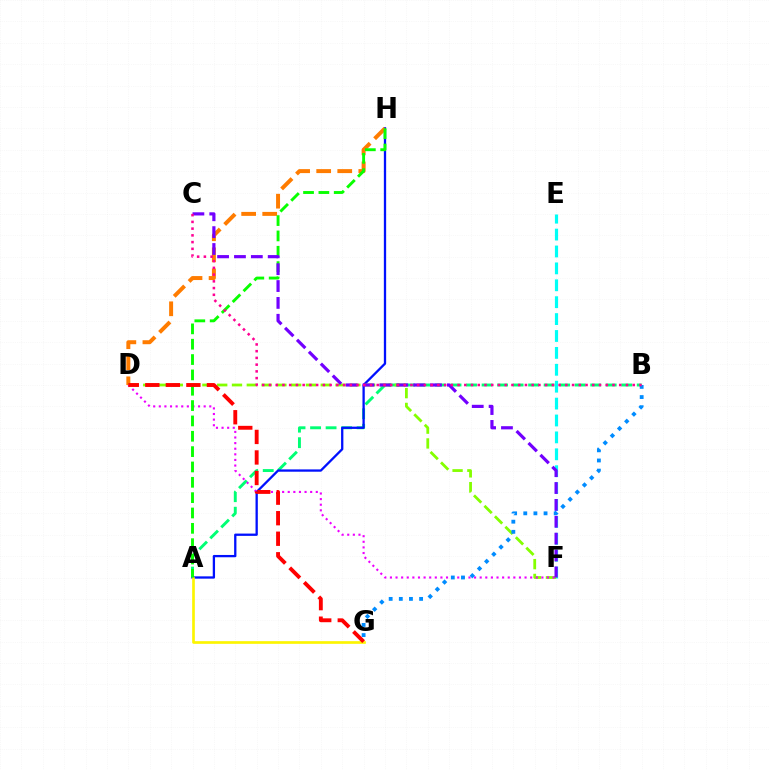{('A', 'B'): [{'color': '#00ff74', 'line_style': 'dashed', 'thickness': 2.11}], ('A', 'H'): [{'color': '#0010ff', 'line_style': 'solid', 'thickness': 1.65}, {'color': '#08ff00', 'line_style': 'dashed', 'thickness': 2.08}], ('E', 'F'): [{'color': '#00fff6', 'line_style': 'dashed', 'thickness': 2.3}], ('D', 'H'): [{'color': '#ff7c00', 'line_style': 'dashed', 'thickness': 2.86}], ('D', 'F'): [{'color': '#84ff00', 'line_style': 'dashed', 'thickness': 2.01}, {'color': '#ee00ff', 'line_style': 'dotted', 'thickness': 1.52}], ('A', 'G'): [{'color': '#fcf500', 'line_style': 'solid', 'thickness': 1.92}], ('C', 'F'): [{'color': '#7200ff', 'line_style': 'dashed', 'thickness': 2.29}], ('D', 'G'): [{'color': '#ff0000', 'line_style': 'dashed', 'thickness': 2.79}], ('B', 'G'): [{'color': '#008cff', 'line_style': 'dotted', 'thickness': 2.76}], ('B', 'C'): [{'color': '#ff0094', 'line_style': 'dotted', 'thickness': 1.83}]}